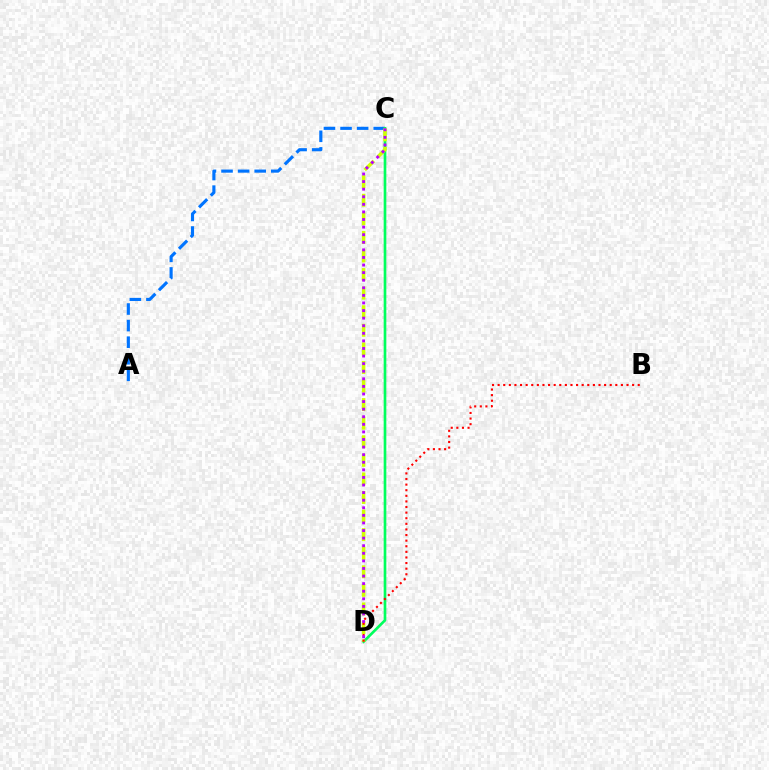{('A', 'C'): [{'color': '#0074ff', 'line_style': 'dashed', 'thickness': 2.25}], ('C', 'D'): [{'color': '#00ff5c', 'line_style': 'solid', 'thickness': 1.92}, {'color': '#d1ff00', 'line_style': 'dashed', 'thickness': 2.52}, {'color': '#b900ff', 'line_style': 'dotted', 'thickness': 2.06}], ('B', 'D'): [{'color': '#ff0000', 'line_style': 'dotted', 'thickness': 1.52}]}